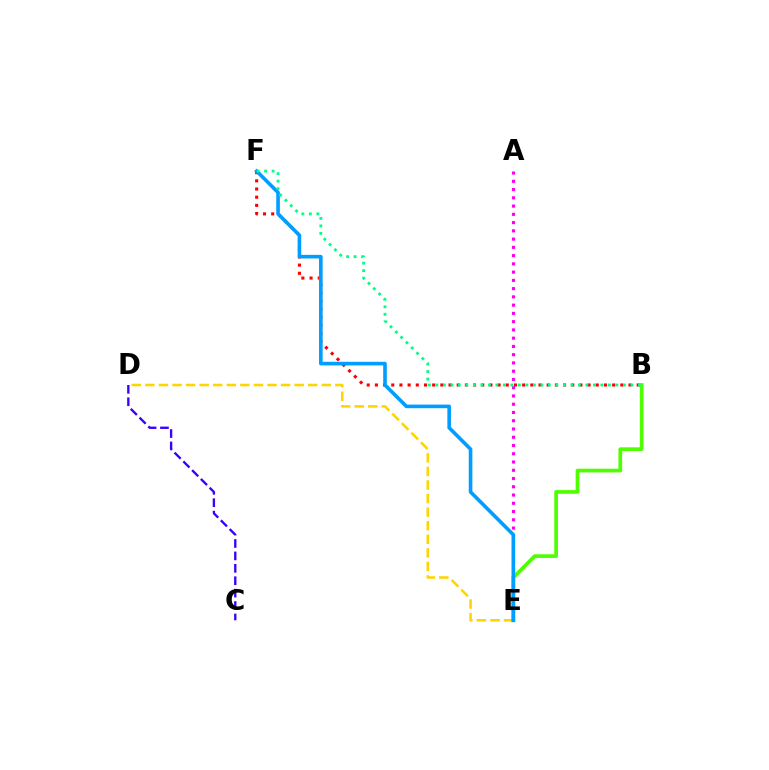{('D', 'E'): [{'color': '#ffd500', 'line_style': 'dashed', 'thickness': 1.84}], ('B', 'F'): [{'color': '#ff0000', 'line_style': 'dotted', 'thickness': 2.22}, {'color': '#00ff86', 'line_style': 'dotted', 'thickness': 2.04}], ('B', 'E'): [{'color': '#4fff00', 'line_style': 'solid', 'thickness': 2.67}], ('A', 'E'): [{'color': '#ff00ed', 'line_style': 'dotted', 'thickness': 2.24}], ('E', 'F'): [{'color': '#009eff', 'line_style': 'solid', 'thickness': 2.6}], ('C', 'D'): [{'color': '#3700ff', 'line_style': 'dashed', 'thickness': 1.69}]}